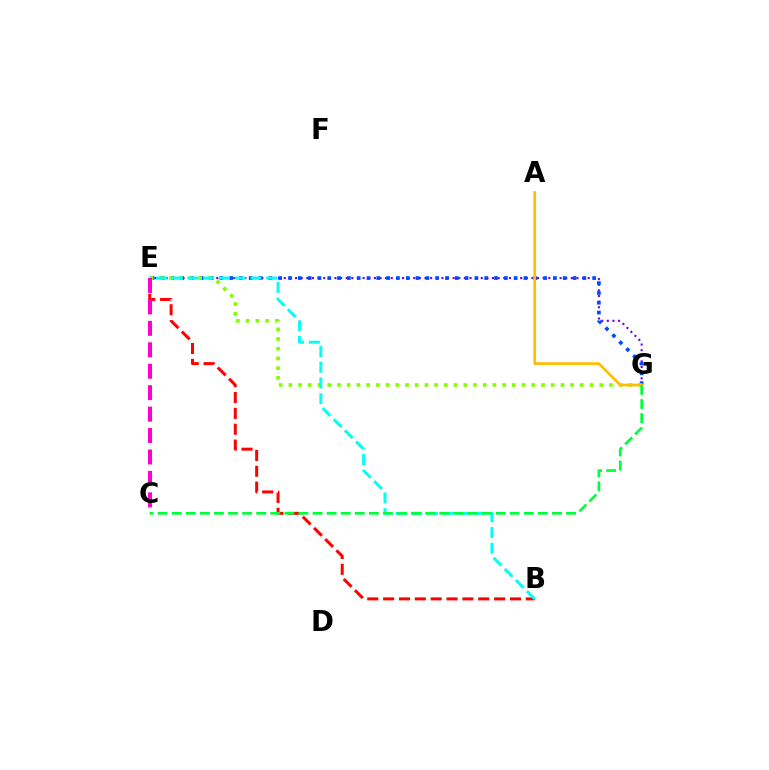{('B', 'E'): [{'color': '#ff0000', 'line_style': 'dashed', 'thickness': 2.15}, {'color': '#00fff6', 'line_style': 'dashed', 'thickness': 2.14}], ('E', 'G'): [{'color': '#7200ff', 'line_style': 'dotted', 'thickness': 1.53}, {'color': '#004bff', 'line_style': 'dotted', 'thickness': 2.67}, {'color': '#84ff00', 'line_style': 'dotted', 'thickness': 2.64}], ('C', 'E'): [{'color': '#ff00cf', 'line_style': 'dashed', 'thickness': 2.91}], ('A', 'G'): [{'color': '#ffbd00', 'line_style': 'solid', 'thickness': 1.92}], ('C', 'G'): [{'color': '#00ff39', 'line_style': 'dashed', 'thickness': 1.91}]}